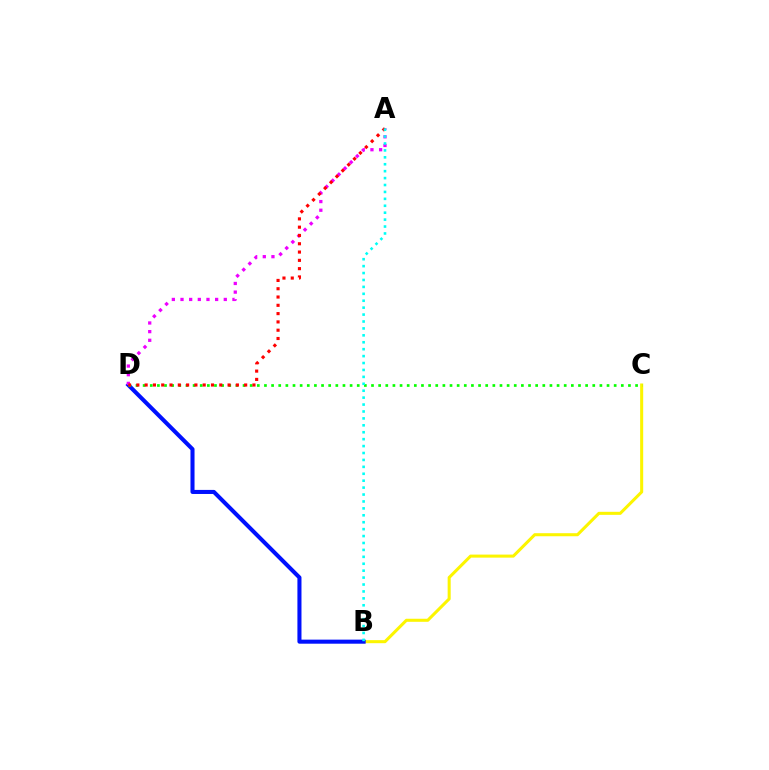{('B', 'C'): [{'color': '#fcf500', 'line_style': 'solid', 'thickness': 2.19}], ('B', 'D'): [{'color': '#0010ff', 'line_style': 'solid', 'thickness': 2.93}], ('A', 'D'): [{'color': '#ee00ff', 'line_style': 'dotted', 'thickness': 2.35}, {'color': '#ff0000', 'line_style': 'dotted', 'thickness': 2.25}], ('C', 'D'): [{'color': '#08ff00', 'line_style': 'dotted', 'thickness': 1.94}], ('A', 'B'): [{'color': '#00fff6', 'line_style': 'dotted', 'thickness': 1.88}]}